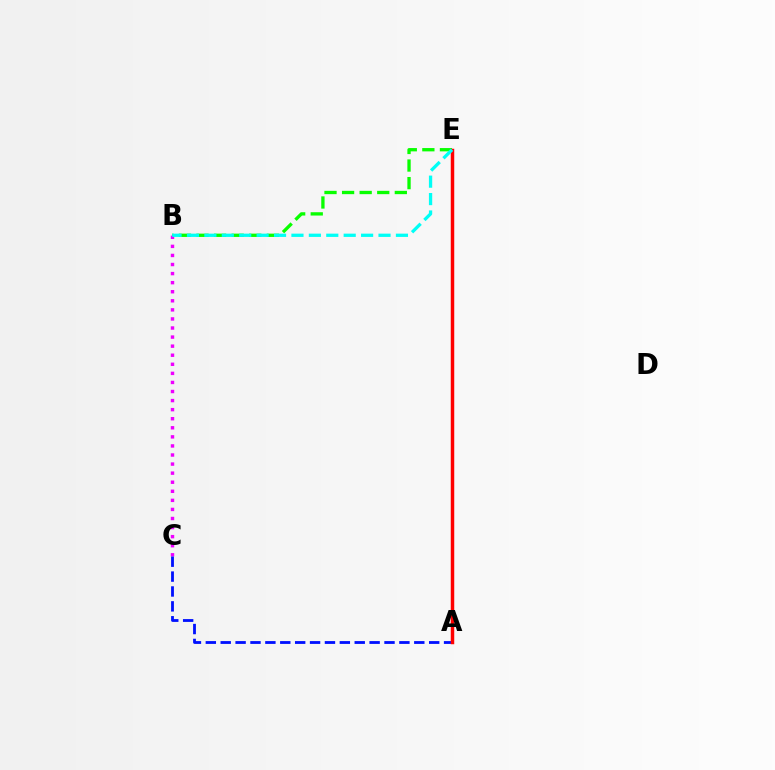{('B', 'E'): [{'color': '#08ff00', 'line_style': 'dashed', 'thickness': 2.39}, {'color': '#00fff6', 'line_style': 'dashed', 'thickness': 2.37}], ('B', 'C'): [{'color': '#ee00ff', 'line_style': 'dotted', 'thickness': 2.46}], ('A', 'C'): [{'color': '#0010ff', 'line_style': 'dashed', 'thickness': 2.02}], ('A', 'E'): [{'color': '#fcf500', 'line_style': 'dotted', 'thickness': 1.86}, {'color': '#ff0000', 'line_style': 'solid', 'thickness': 2.5}]}